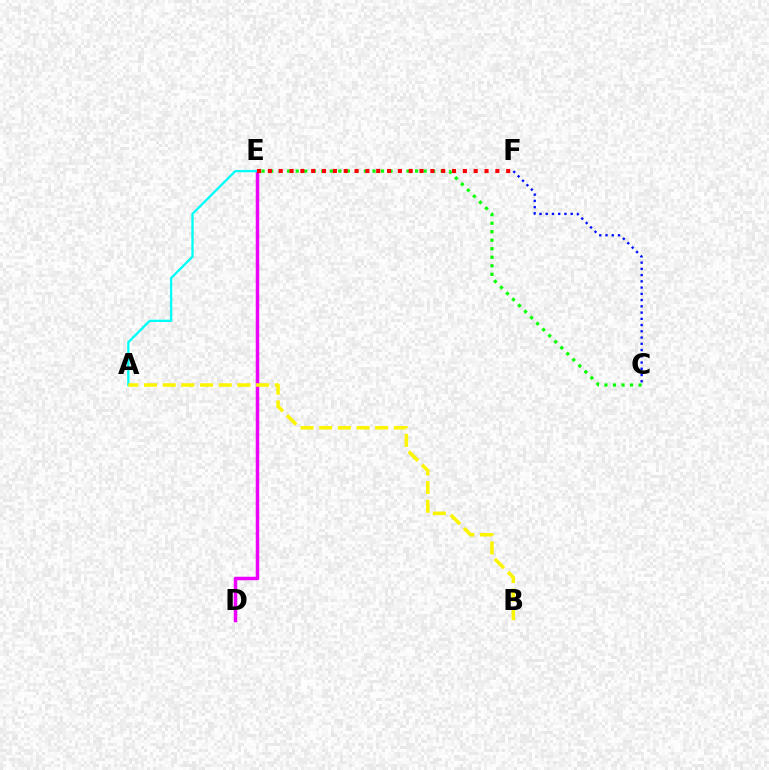{('D', 'E'): [{'color': '#ee00ff', 'line_style': 'solid', 'thickness': 2.52}], ('C', 'E'): [{'color': '#08ff00', 'line_style': 'dotted', 'thickness': 2.32}], ('A', 'E'): [{'color': '#00fff6', 'line_style': 'solid', 'thickness': 1.67}], ('A', 'B'): [{'color': '#fcf500', 'line_style': 'dashed', 'thickness': 2.54}], ('E', 'F'): [{'color': '#ff0000', 'line_style': 'dotted', 'thickness': 2.94}], ('C', 'F'): [{'color': '#0010ff', 'line_style': 'dotted', 'thickness': 1.7}]}